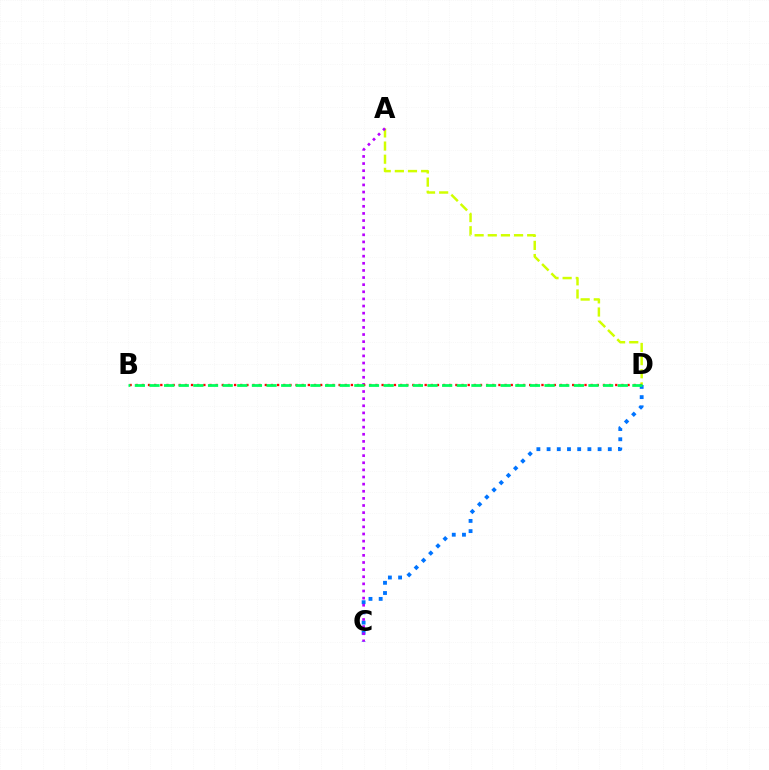{('C', 'D'): [{'color': '#0074ff', 'line_style': 'dotted', 'thickness': 2.77}], ('A', 'D'): [{'color': '#d1ff00', 'line_style': 'dashed', 'thickness': 1.79}], ('A', 'C'): [{'color': '#b900ff', 'line_style': 'dotted', 'thickness': 1.94}], ('B', 'D'): [{'color': '#ff0000', 'line_style': 'dotted', 'thickness': 1.67}, {'color': '#00ff5c', 'line_style': 'dashed', 'thickness': 1.99}]}